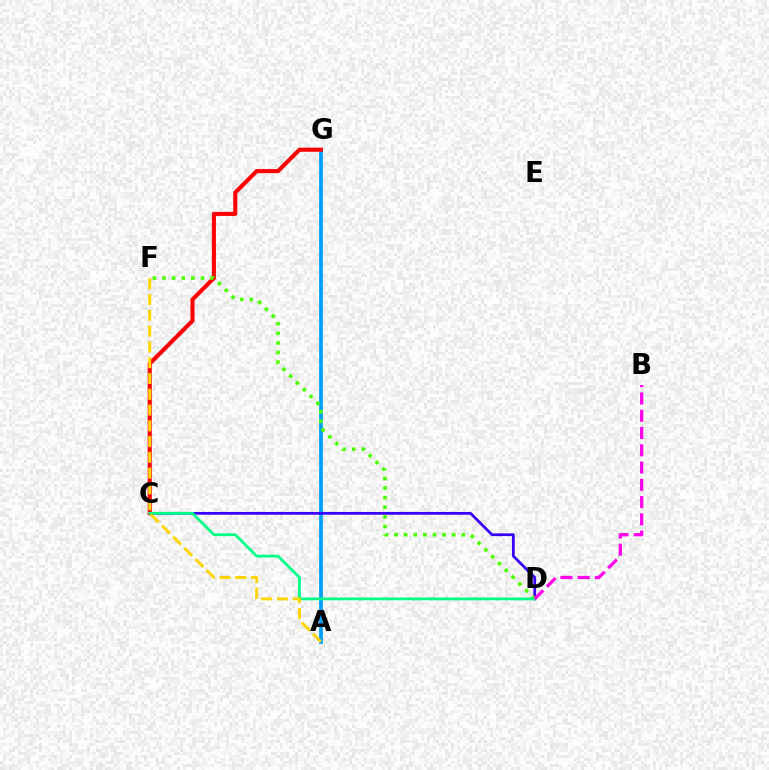{('A', 'G'): [{'color': '#009eff', 'line_style': 'solid', 'thickness': 2.69}], ('C', 'D'): [{'color': '#3700ff', 'line_style': 'solid', 'thickness': 1.98}, {'color': '#00ff86', 'line_style': 'solid', 'thickness': 2.01}], ('C', 'G'): [{'color': '#ff0000', 'line_style': 'solid', 'thickness': 2.94}], ('D', 'F'): [{'color': '#4fff00', 'line_style': 'dotted', 'thickness': 2.61}], ('A', 'F'): [{'color': '#ffd500', 'line_style': 'dashed', 'thickness': 2.14}], ('B', 'D'): [{'color': '#ff00ed', 'line_style': 'dashed', 'thickness': 2.35}]}